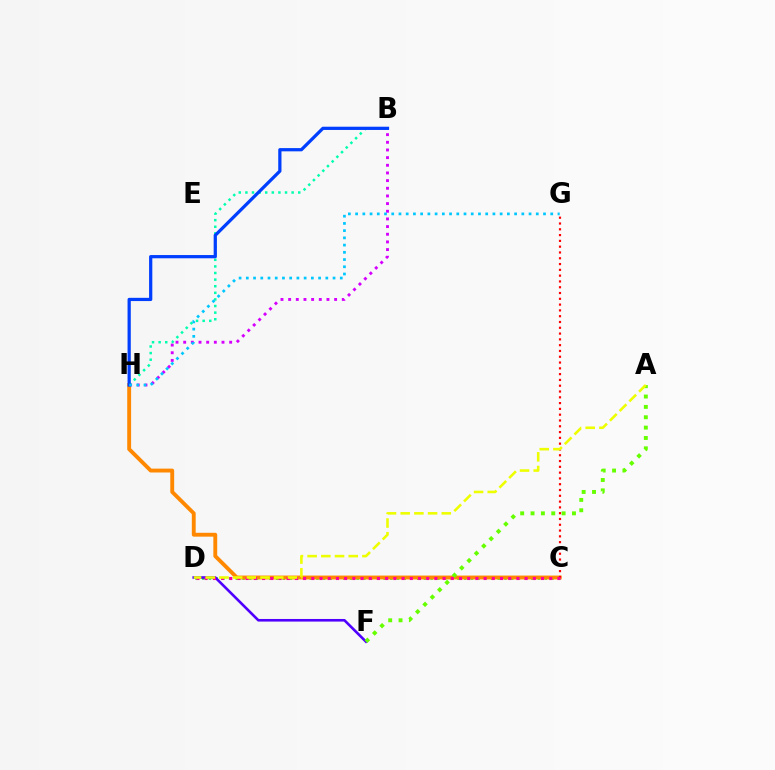{('C', 'D'): [{'color': '#00ff27', 'line_style': 'dotted', 'thickness': 1.82}, {'color': '#ff00a0', 'line_style': 'dotted', 'thickness': 2.23}], ('C', 'H'): [{'color': '#ff8800', 'line_style': 'solid', 'thickness': 2.79}], ('B', 'H'): [{'color': '#d600ff', 'line_style': 'dotted', 'thickness': 2.08}, {'color': '#00ffaf', 'line_style': 'dotted', 'thickness': 1.79}, {'color': '#003fff', 'line_style': 'solid', 'thickness': 2.33}], ('D', 'F'): [{'color': '#4f00ff', 'line_style': 'solid', 'thickness': 1.88}], ('C', 'G'): [{'color': '#ff0000', 'line_style': 'dotted', 'thickness': 1.57}], ('A', 'F'): [{'color': '#66ff00', 'line_style': 'dotted', 'thickness': 2.81}], ('A', 'D'): [{'color': '#eeff00', 'line_style': 'dashed', 'thickness': 1.86}], ('G', 'H'): [{'color': '#00c7ff', 'line_style': 'dotted', 'thickness': 1.96}]}